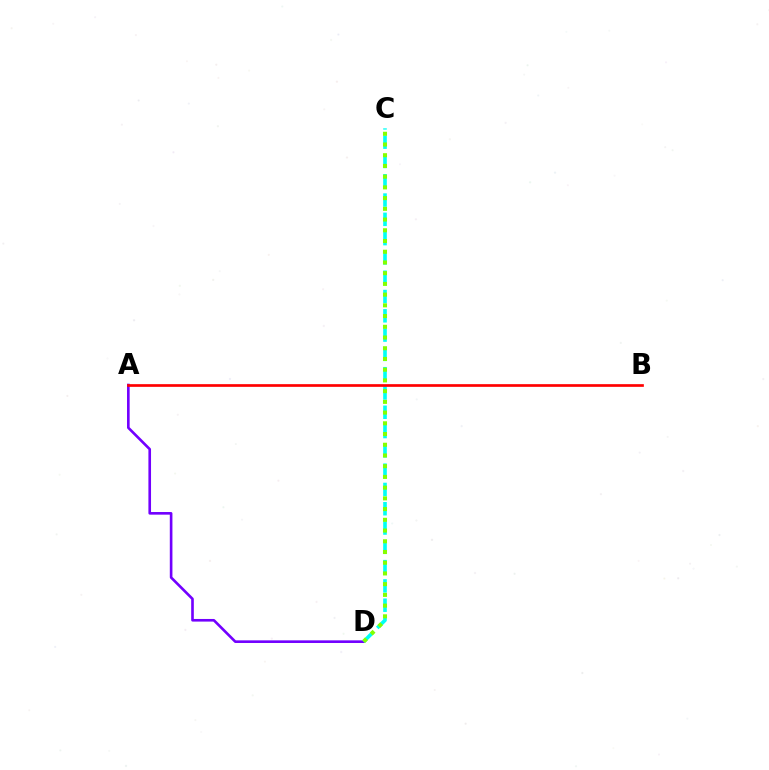{('A', 'D'): [{'color': '#7200ff', 'line_style': 'solid', 'thickness': 1.89}], ('C', 'D'): [{'color': '#00fff6', 'line_style': 'dashed', 'thickness': 2.62}, {'color': '#84ff00', 'line_style': 'dotted', 'thickness': 2.91}], ('A', 'B'): [{'color': '#ff0000', 'line_style': 'solid', 'thickness': 1.93}]}